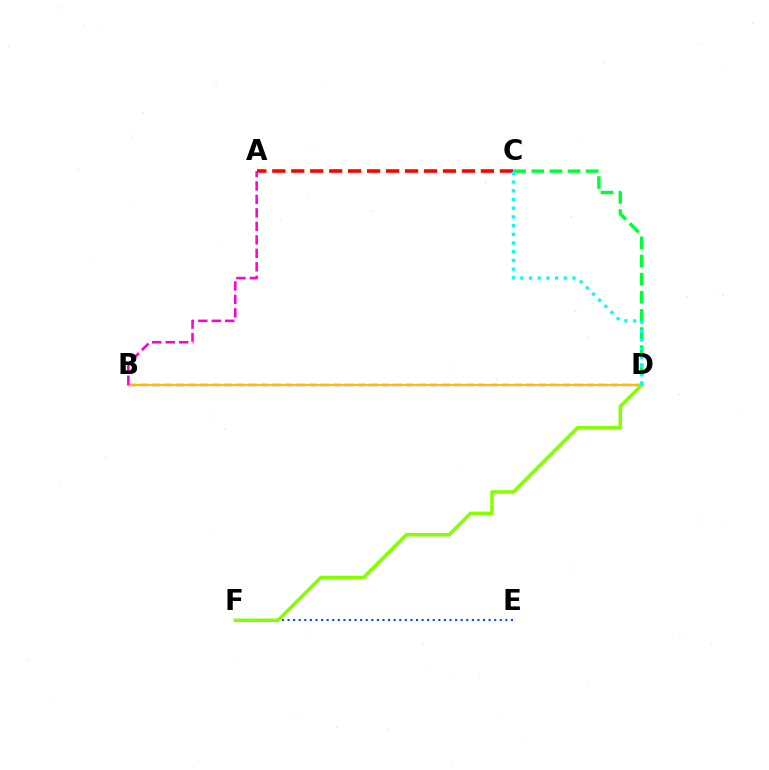{('B', 'D'): [{'color': '#7200ff', 'line_style': 'dashed', 'thickness': 1.64}, {'color': '#ffbd00', 'line_style': 'solid', 'thickness': 1.57}], ('E', 'F'): [{'color': '#004bff', 'line_style': 'dotted', 'thickness': 1.52}], ('D', 'F'): [{'color': '#84ff00', 'line_style': 'solid', 'thickness': 2.5}], ('A', 'C'): [{'color': '#ff0000', 'line_style': 'dashed', 'thickness': 2.58}], ('C', 'D'): [{'color': '#00ff39', 'line_style': 'dashed', 'thickness': 2.46}, {'color': '#00fff6', 'line_style': 'dotted', 'thickness': 2.36}], ('A', 'B'): [{'color': '#ff00cf', 'line_style': 'dashed', 'thickness': 1.83}]}